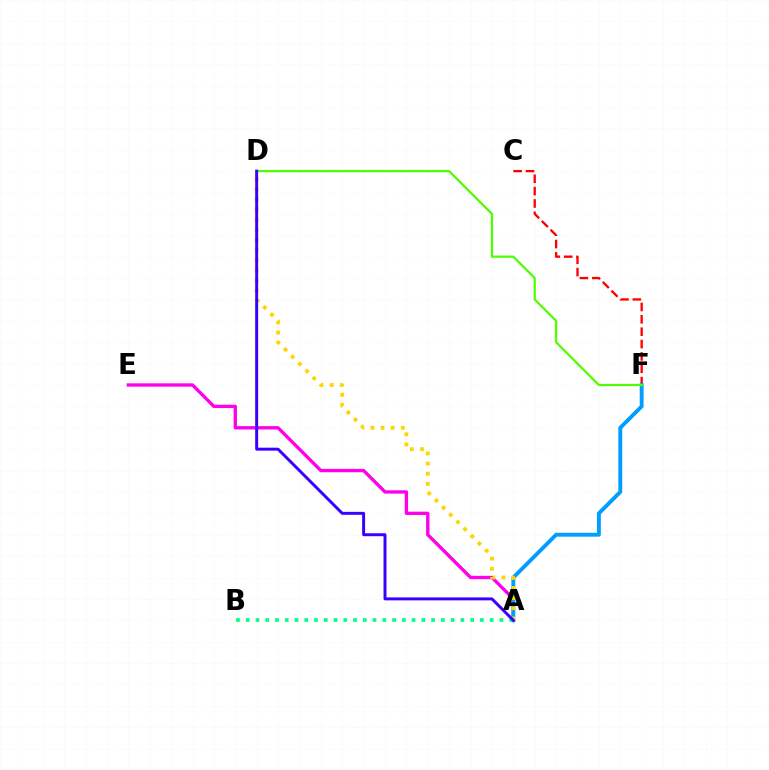{('C', 'F'): [{'color': '#ff0000', 'line_style': 'dashed', 'thickness': 1.68}], ('A', 'E'): [{'color': '#ff00ed', 'line_style': 'solid', 'thickness': 2.4}], ('A', 'F'): [{'color': '#009eff', 'line_style': 'solid', 'thickness': 2.79}], ('D', 'F'): [{'color': '#4fff00', 'line_style': 'solid', 'thickness': 1.61}], ('A', 'B'): [{'color': '#00ff86', 'line_style': 'dotted', 'thickness': 2.65}], ('A', 'D'): [{'color': '#ffd500', 'line_style': 'dotted', 'thickness': 2.75}, {'color': '#3700ff', 'line_style': 'solid', 'thickness': 2.13}]}